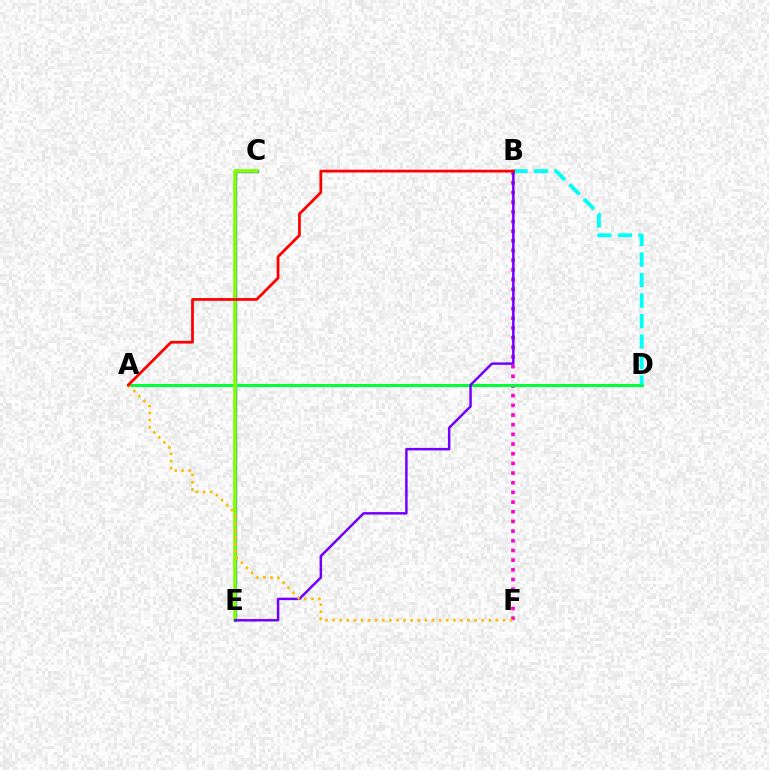{('C', 'E'): [{'color': '#004bff', 'line_style': 'solid', 'thickness': 2.39}, {'color': '#84ff00', 'line_style': 'solid', 'thickness': 2.6}], ('B', 'F'): [{'color': '#ff00cf', 'line_style': 'dotted', 'thickness': 2.63}], ('A', 'D'): [{'color': '#00ff39', 'line_style': 'solid', 'thickness': 2.18}], ('B', 'D'): [{'color': '#00fff6', 'line_style': 'dashed', 'thickness': 2.79}], ('B', 'E'): [{'color': '#7200ff', 'line_style': 'solid', 'thickness': 1.79}], ('A', 'F'): [{'color': '#ffbd00', 'line_style': 'dotted', 'thickness': 1.93}], ('A', 'B'): [{'color': '#ff0000', 'line_style': 'solid', 'thickness': 1.97}]}